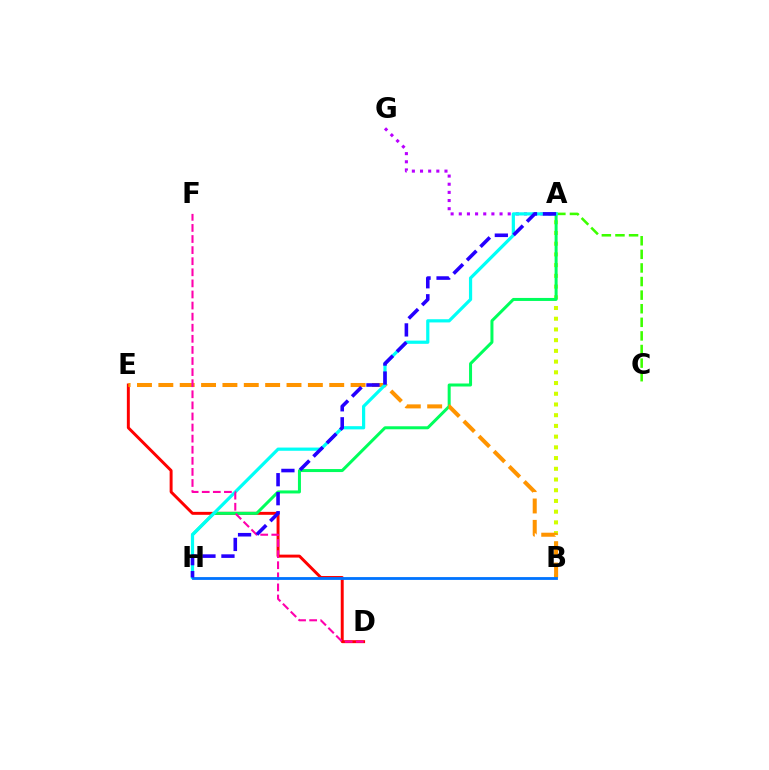{('A', 'C'): [{'color': '#3dff00', 'line_style': 'dashed', 'thickness': 1.85}], ('D', 'E'): [{'color': '#ff0000', 'line_style': 'solid', 'thickness': 2.12}], ('A', 'B'): [{'color': '#d1ff00', 'line_style': 'dotted', 'thickness': 2.91}], ('A', 'H'): [{'color': '#00ff5c', 'line_style': 'solid', 'thickness': 2.17}, {'color': '#00fff6', 'line_style': 'solid', 'thickness': 2.31}, {'color': '#2500ff', 'line_style': 'dashed', 'thickness': 2.58}], ('A', 'G'): [{'color': '#b900ff', 'line_style': 'dotted', 'thickness': 2.22}], ('B', 'E'): [{'color': '#ff9400', 'line_style': 'dashed', 'thickness': 2.9}], ('D', 'F'): [{'color': '#ff00ac', 'line_style': 'dashed', 'thickness': 1.51}], ('B', 'H'): [{'color': '#0074ff', 'line_style': 'solid', 'thickness': 2.02}]}